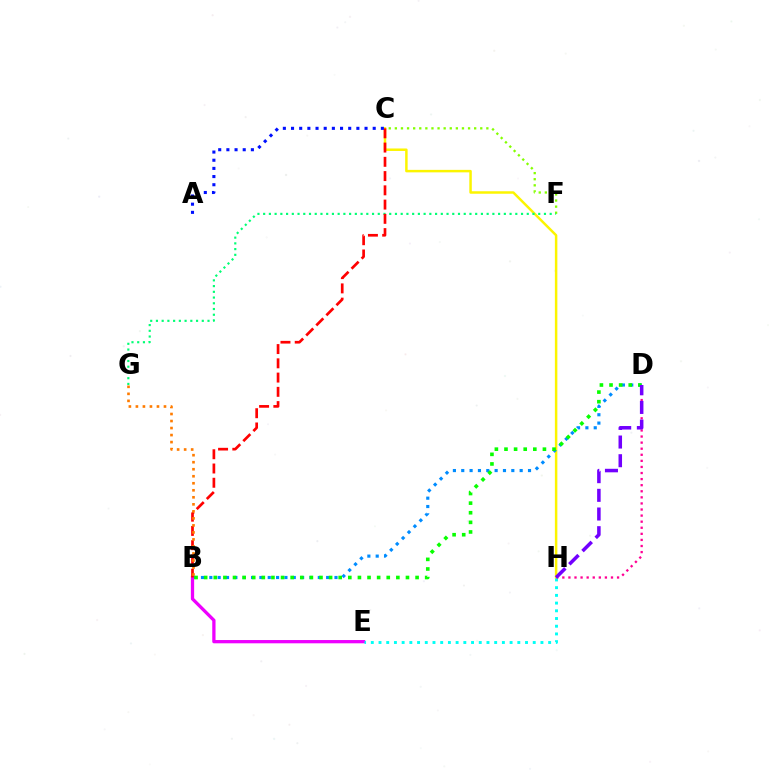{('C', 'F'): [{'color': '#84ff00', 'line_style': 'dotted', 'thickness': 1.66}], ('C', 'H'): [{'color': '#fcf500', 'line_style': 'solid', 'thickness': 1.79}], ('D', 'H'): [{'color': '#ff0094', 'line_style': 'dotted', 'thickness': 1.65}, {'color': '#7200ff', 'line_style': 'dashed', 'thickness': 2.54}], ('B', 'D'): [{'color': '#008cff', 'line_style': 'dotted', 'thickness': 2.27}, {'color': '#08ff00', 'line_style': 'dotted', 'thickness': 2.61}], ('F', 'G'): [{'color': '#00ff74', 'line_style': 'dotted', 'thickness': 1.56}], ('B', 'E'): [{'color': '#ee00ff', 'line_style': 'solid', 'thickness': 2.36}], ('B', 'C'): [{'color': '#ff0000', 'line_style': 'dashed', 'thickness': 1.94}], ('A', 'C'): [{'color': '#0010ff', 'line_style': 'dotted', 'thickness': 2.22}], ('B', 'G'): [{'color': '#ff7c00', 'line_style': 'dotted', 'thickness': 1.91}], ('E', 'H'): [{'color': '#00fff6', 'line_style': 'dotted', 'thickness': 2.1}]}